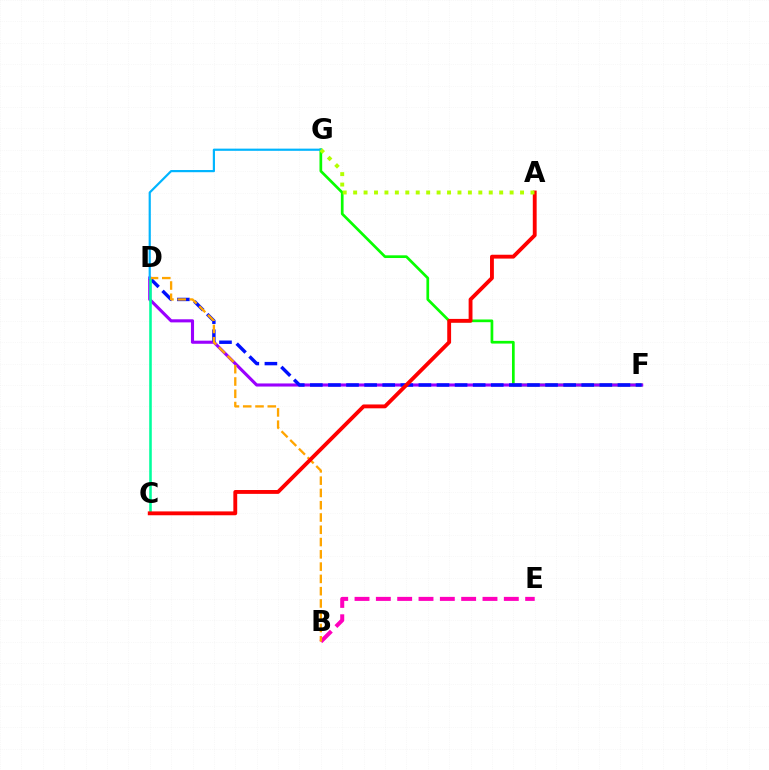{('B', 'E'): [{'color': '#ff00bd', 'line_style': 'dashed', 'thickness': 2.9}], ('F', 'G'): [{'color': '#08ff00', 'line_style': 'solid', 'thickness': 1.95}], ('D', 'F'): [{'color': '#9b00ff', 'line_style': 'solid', 'thickness': 2.23}, {'color': '#0010ff', 'line_style': 'dashed', 'thickness': 2.46}], ('C', 'D'): [{'color': '#00ff9d', 'line_style': 'solid', 'thickness': 1.85}], ('B', 'D'): [{'color': '#ffa500', 'line_style': 'dashed', 'thickness': 1.67}], ('A', 'C'): [{'color': '#ff0000', 'line_style': 'solid', 'thickness': 2.78}], ('D', 'G'): [{'color': '#00b5ff', 'line_style': 'solid', 'thickness': 1.57}], ('A', 'G'): [{'color': '#b3ff00', 'line_style': 'dotted', 'thickness': 2.83}]}